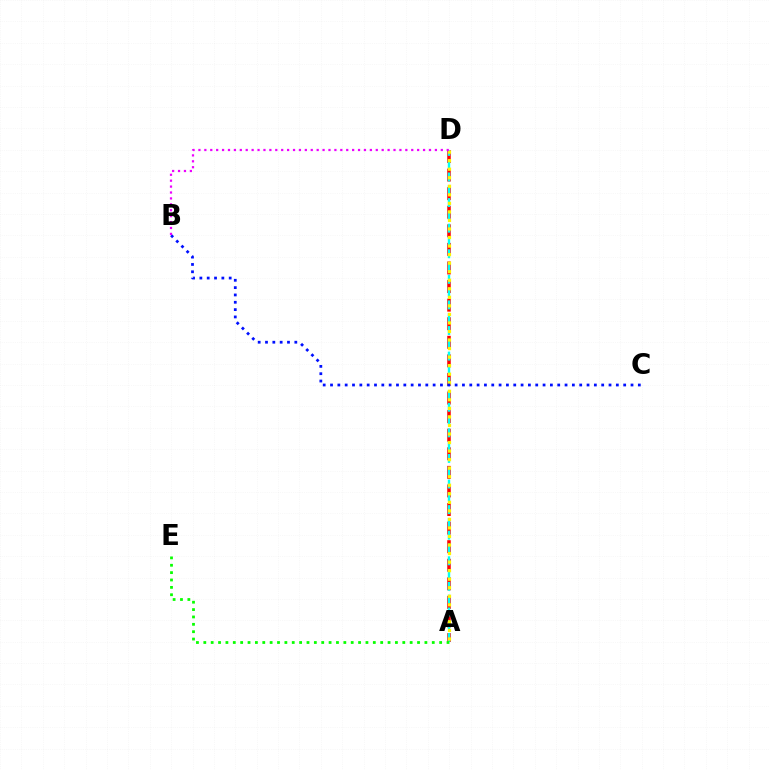{('A', 'D'): [{'color': '#ff0000', 'line_style': 'dashed', 'thickness': 2.52}, {'color': '#00fff6', 'line_style': 'dashed', 'thickness': 1.74}, {'color': '#fcf500', 'line_style': 'dotted', 'thickness': 2.32}], ('B', 'C'): [{'color': '#0010ff', 'line_style': 'dotted', 'thickness': 1.99}], ('A', 'E'): [{'color': '#08ff00', 'line_style': 'dotted', 'thickness': 2.0}], ('B', 'D'): [{'color': '#ee00ff', 'line_style': 'dotted', 'thickness': 1.61}]}